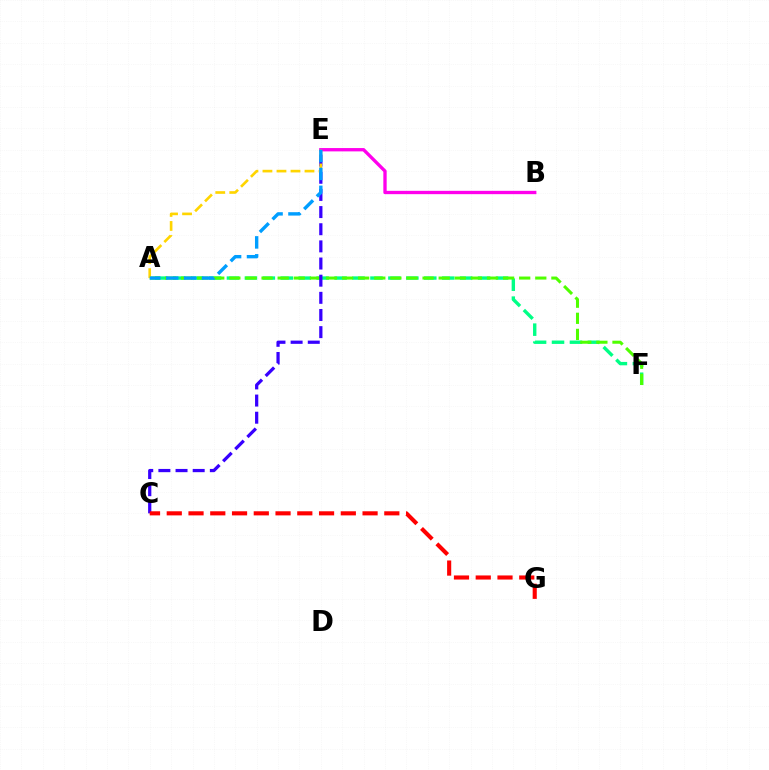{('B', 'E'): [{'color': '#ff00ed', 'line_style': 'solid', 'thickness': 2.4}], ('A', 'F'): [{'color': '#00ff86', 'line_style': 'dashed', 'thickness': 2.44}, {'color': '#4fff00', 'line_style': 'dashed', 'thickness': 2.19}], ('C', 'E'): [{'color': '#3700ff', 'line_style': 'dashed', 'thickness': 2.33}], ('A', 'E'): [{'color': '#ffd500', 'line_style': 'dashed', 'thickness': 1.9}, {'color': '#009eff', 'line_style': 'dashed', 'thickness': 2.44}], ('C', 'G'): [{'color': '#ff0000', 'line_style': 'dashed', 'thickness': 2.96}]}